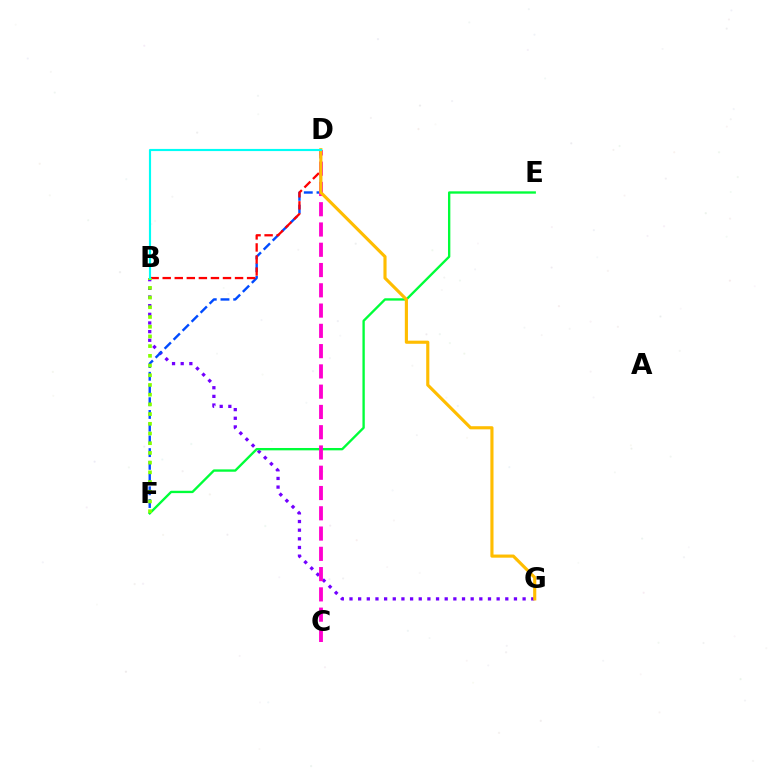{('B', 'G'): [{'color': '#7200ff', 'line_style': 'dotted', 'thickness': 2.35}], ('D', 'F'): [{'color': '#004bff', 'line_style': 'dashed', 'thickness': 1.73}], ('E', 'F'): [{'color': '#00ff39', 'line_style': 'solid', 'thickness': 1.69}], ('B', 'D'): [{'color': '#ff0000', 'line_style': 'dashed', 'thickness': 1.64}, {'color': '#00fff6', 'line_style': 'solid', 'thickness': 1.55}], ('C', 'D'): [{'color': '#ff00cf', 'line_style': 'dashed', 'thickness': 2.75}], ('D', 'G'): [{'color': '#ffbd00', 'line_style': 'solid', 'thickness': 2.26}], ('B', 'F'): [{'color': '#84ff00', 'line_style': 'dotted', 'thickness': 2.64}]}